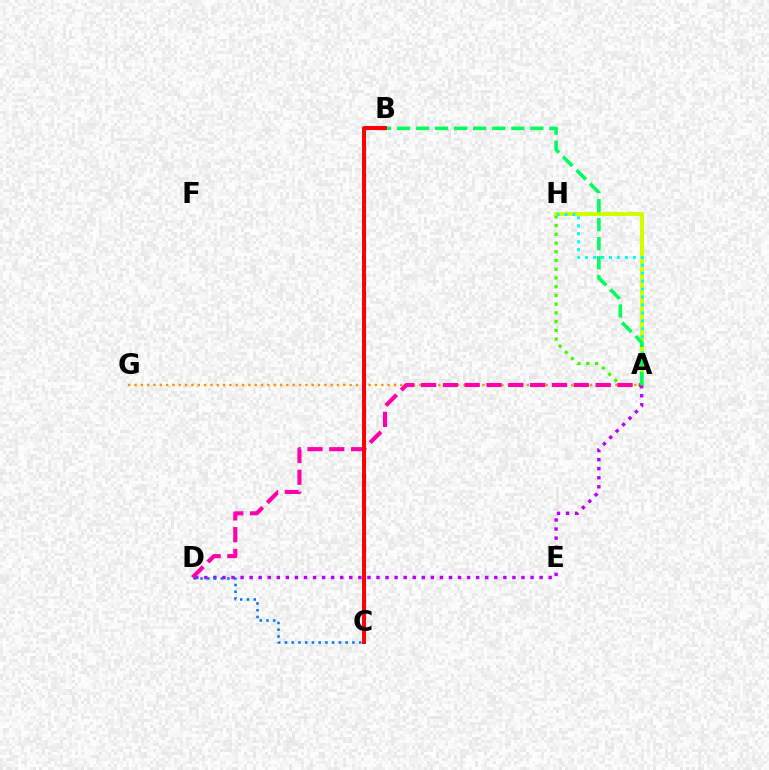{('A', 'H'): [{'color': '#3dff00', 'line_style': 'dotted', 'thickness': 2.37}, {'color': '#d1ff00', 'line_style': 'solid', 'thickness': 2.87}, {'color': '#00fff6', 'line_style': 'dotted', 'thickness': 2.16}], ('B', 'C'): [{'color': '#2500ff', 'line_style': 'dashed', 'thickness': 2.26}, {'color': '#ff0000', 'line_style': 'solid', 'thickness': 2.85}], ('A', 'D'): [{'color': '#b900ff', 'line_style': 'dotted', 'thickness': 2.46}, {'color': '#ff00ac', 'line_style': 'dashed', 'thickness': 2.96}], ('A', 'G'): [{'color': '#ff9400', 'line_style': 'dotted', 'thickness': 1.72}], ('A', 'B'): [{'color': '#00ff5c', 'line_style': 'dashed', 'thickness': 2.59}], ('C', 'D'): [{'color': '#0074ff', 'line_style': 'dotted', 'thickness': 1.83}]}